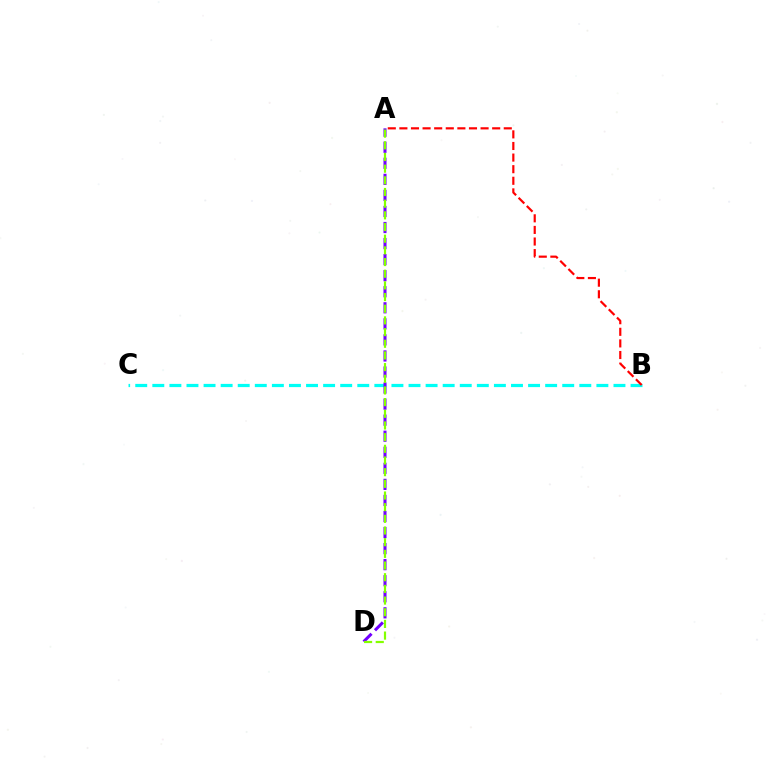{('B', 'C'): [{'color': '#00fff6', 'line_style': 'dashed', 'thickness': 2.32}], ('A', 'B'): [{'color': '#ff0000', 'line_style': 'dashed', 'thickness': 1.58}], ('A', 'D'): [{'color': '#7200ff', 'line_style': 'dashed', 'thickness': 2.18}, {'color': '#84ff00', 'line_style': 'dashed', 'thickness': 1.59}]}